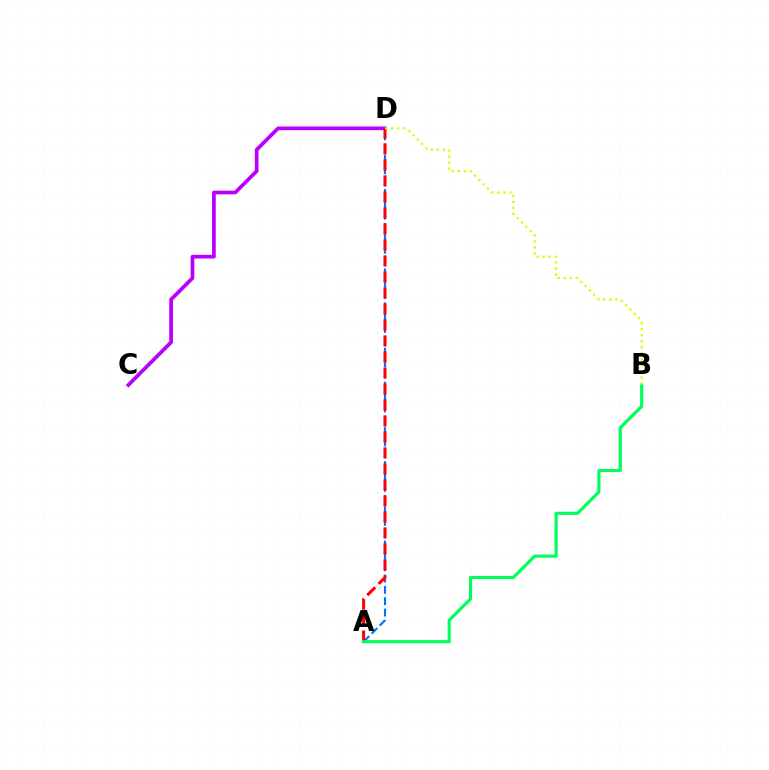{('A', 'D'): [{'color': '#0074ff', 'line_style': 'dashed', 'thickness': 1.54}, {'color': '#ff0000', 'line_style': 'dashed', 'thickness': 2.17}], ('C', 'D'): [{'color': '#b900ff', 'line_style': 'solid', 'thickness': 2.67}], ('A', 'B'): [{'color': '#00ff5c', 'line_style': 'solid', 'thickness': 2.27}], ('B', 'D'): [{'color': '#d1ff00', 'line_style': 'dotted', 'thickness': 1.65}]}